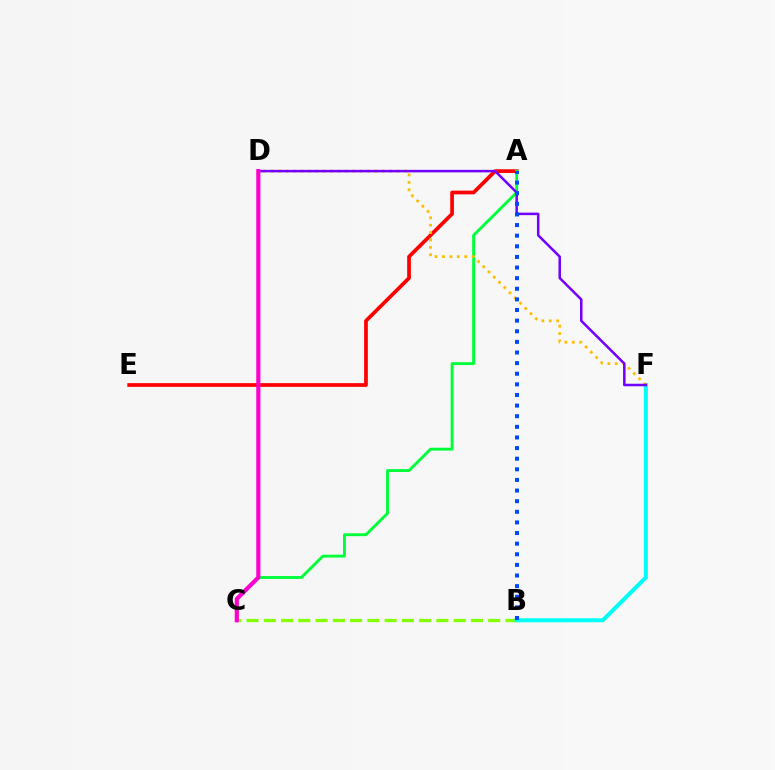{('A', 'E'): [{'color': '#ff0000', 'line_style': 'solid', 'thickness': 2.68}], ('A', 'C'): [{'color': '#00ff39', 'line_style': 'solid', 'thickness': 2.08}], ('B', 'C'): [{'color': '#84ff00', 'line_style': 'dashed', 'thickness': 2.35}], ('B', 'F'): [{'color': '#00fff6', 'line_style': 'solid', 'thickness': 2.92}], ('D', 'F'): [{'color': '#ffbd00', 'line_style': 'dotted', 'thickness': 2.01}, {'color': '#7200ff', 'line_style': 'solid', 'thickness': 1.81}], ('A', 'B'): [{'color': '#004bff', 'line_style': 'dotted', 'thickness': 2.89}], ('C', 'D'): [{'color': '#ff00cf', 'line_style': 'solid', 'thickness': 2.99}]}